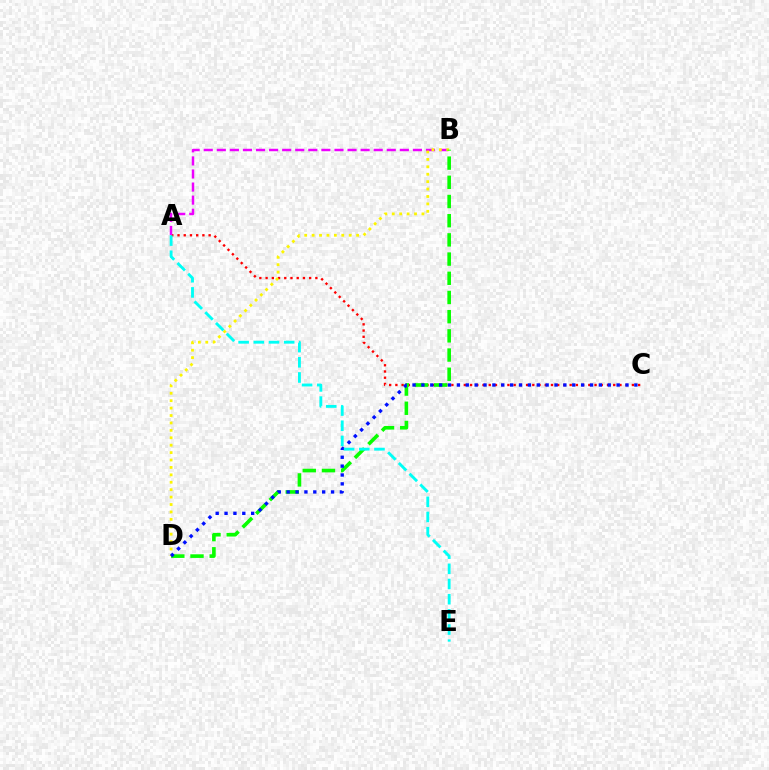{('A', 'C'): [{'color': '#ff0000', 'line_style': 'dotted', 'thickness': 1.69}], ('A', 'B'): [{'color': '#ee00ff', 'line_style': 'dashed', 'thickness': 1.78}], ('B', 'D'): [{'color': '#fcf500', 'line_style': 'dotted', 'thickness': 2.02}, {'color': '#08ff00', 'line_style': 'dashed', 'thickness': 2.61}], ('C', 'D'): [{'color': '#0010ff', 'line_style': 'dotted', 'thickness': 2.41}], ('A', 'E'): [{'color': '#00fff6', 'line_style': 'dashed', 'thickness': 2.06}]}